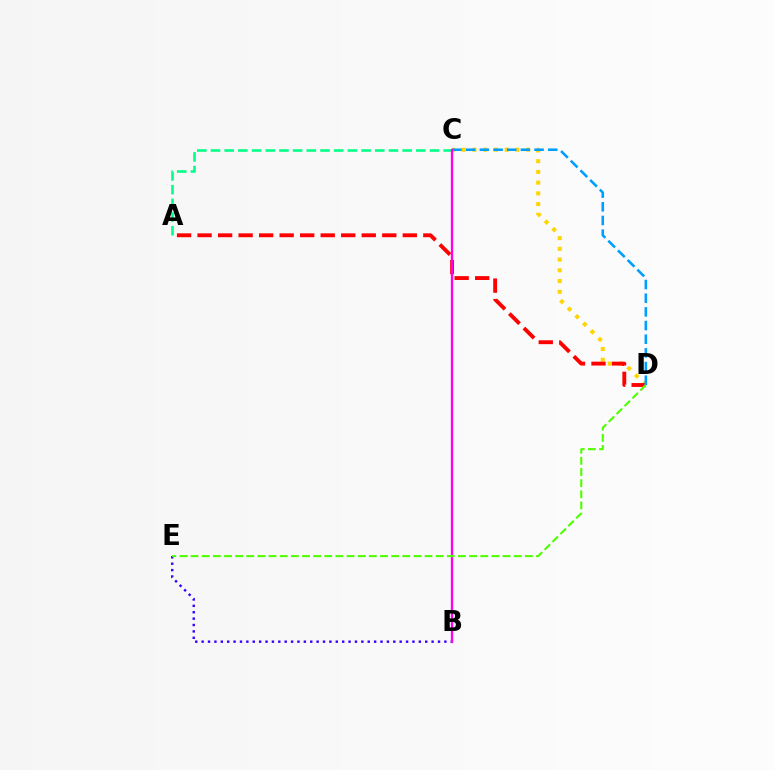{('C', 'D'): [{'color': '#ffd500', 'line_style': 'dotted', 'thickness': 2.92}, {'color': '#009eff', 'line_style': 'dashed', 'thickness': 1.86}], ('A', 'D'): [{'color': '#ff0000', 'line_style': 'dashed', 'thickness': 2.79}], ('B', 'E'): [{'color': '#3700ff', 'line_style': 'dotted', 'thickness': 1.74}], ('A', 'C'): [{'color': '#00ff86', 'line_style': 'dashed', 'thickness': 1.86}], ('B', 'C'): [{'color': '#ff00ed', 'line_style': 'solid', 'thickness': 1.67}], ('D', 'E'): [{'color': '#4fff00', 'line_style': 'dashed', 'thickness': 1.51}]}